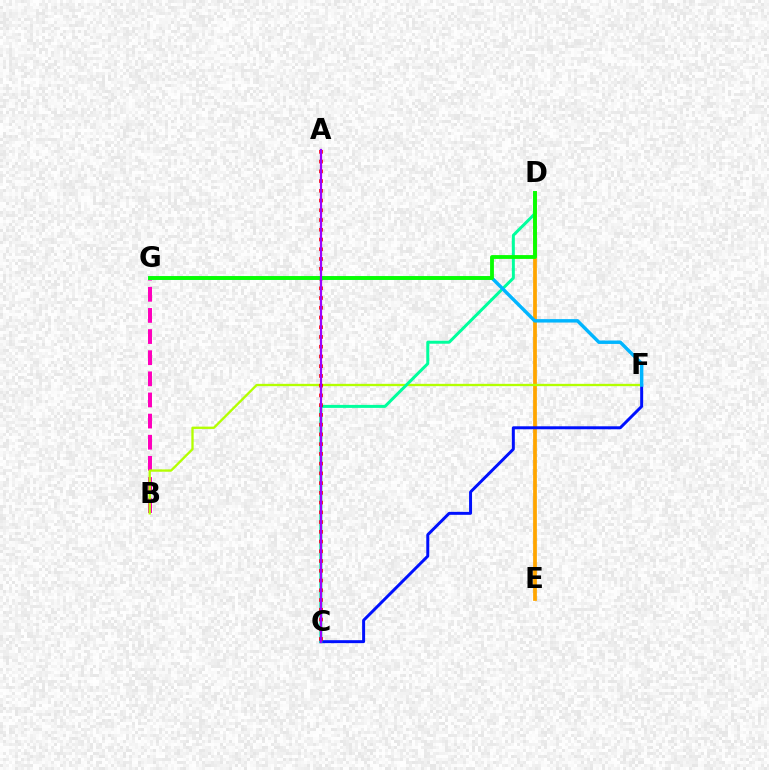{('D', 'E'): [{'color': '#ffa500', 'line_style': 'solid', 'thickness': 2.71}], ('B', 'G'): [{'color': '#ff00bd', 'line_style': 'dashed', 'thickness': 2.87}], ('C', 'F'): [{'color': '#0010ff', 'line_style': 'solid', 'thickness': 2.14}], ('B', 'F'): [{'color': '#b3ff00', 'line_style': 'solid', 'thickness': 1.67}], ('C', 'D'): [{'color': '#00ff9d', 'line_style': 'solid', 'thickness': 2.16}], ('A', 'C'): [{'color': '#ff0000', 'line_style': 'dotted', 'thickness': 2.65}, {'color': '#9b00ff', 'line_style': 'solid', 'thickness': 1.59}], ('F', 'G'): [{'color': '#00b5ff', 'line_style': 'solid', 'thickness': 2.46}], ('D', 'G'): [{'color': '#08ff00', 'line_style': 'solid', 'thickness': 2.76}]}